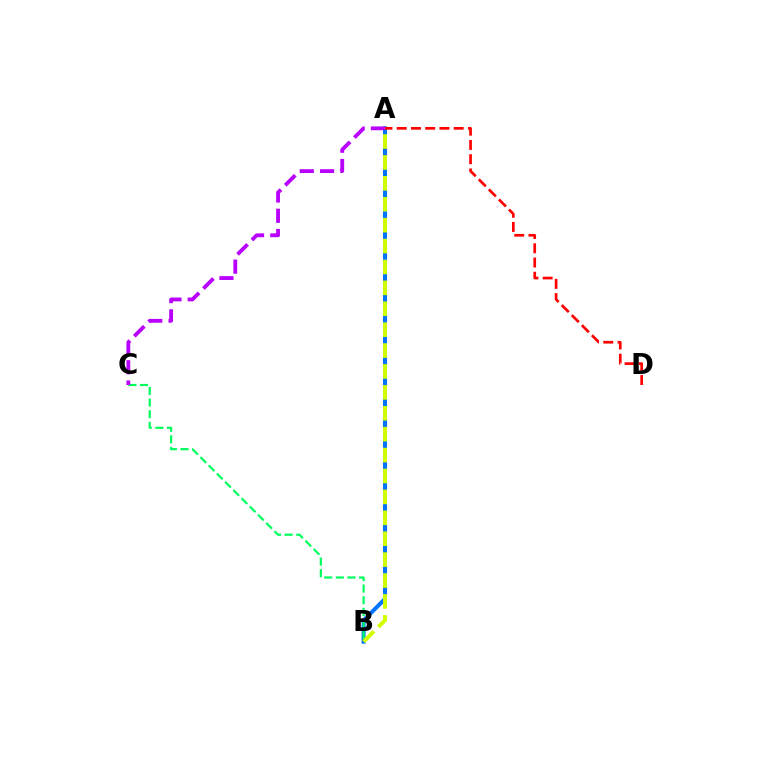{('A', 'B'): [{'color': '#0074ff', 'line_style': 'solid', 'thickness': 2.88}, {'color': '#d1ff00', 'line_style': 'dashed', 'thickness': 2.84}], ('B', 'C'): [{'color': '#00ff5c', 'line_style': 'dashed', 'thickness': 1.58}], ('A', 'C'): [{'color': '#b900ff', 'line_style': 'dashed', 'thickness': 2.75}], ('A', 'D'): [{'color': '#ff0000', 'line_style': 'dashed', 'thickness': 1.93}]}